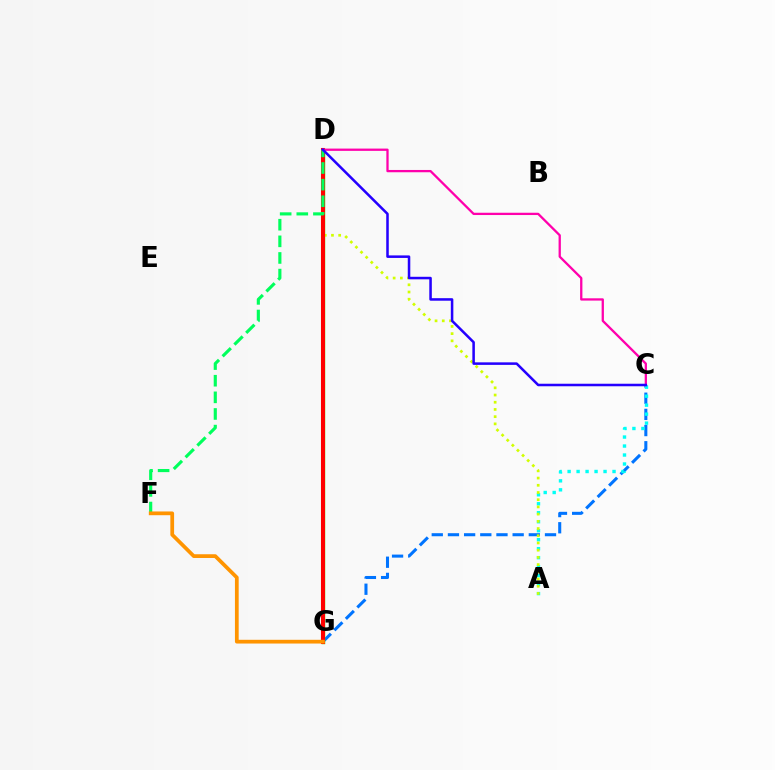{('C', 'G'): [{'color': '#0074ff', 'line_style': 'dashed', 'thickness': 2.2}], ('D', 'G'): [{'color': '#3dff00', 'line_style': 'solid', 'thickness': 2.45}, {'color': '#b900ff', 'line_style': 'dotted', 'thickness': 1.87}, {'color': '#ff0000', 'line_style': 'solid', 'thickness': 2.93}], ('A', 'C'): [{'color': '#00fff6', 'line_style': 'dotted', 'thickness': 2.44}], ('A', 'D'): [{'color': '#d1ff00', 'line_style': 'dotted', 'thickness': 1.96}], ('C', 'D'): [{'color': '#ff00ac', 'line_style': 'solid', 'thickness': 1.65}, {'color': '#2500ff', 'line_style': 'solid', 'thickness': 1.82}], ('D', 'F'): [{'color': '#00ff5c', 'line_style': 'dashed', 'thickness': 2.26}], ('F', 'G'): [{'color': '#ff9400', 'line_style': 'solid', 'thickness': 2.69}]}